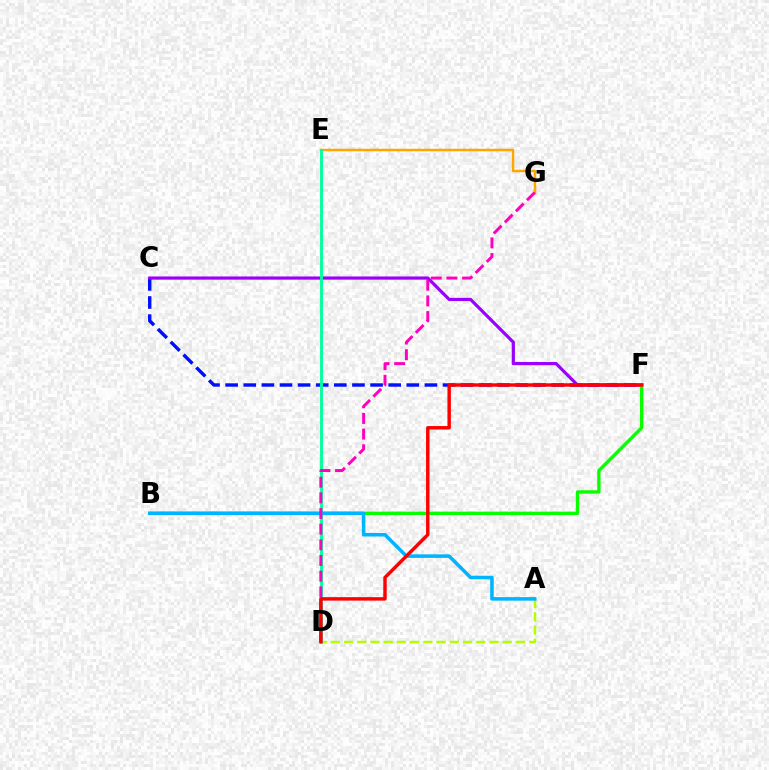{('C', 'F'): [{'color': '#0010ff', 'line_style': 'dashed', 'thickness': 2.46}, {'color': '#9b00ff', 'line_style': 'solid', 'thickness': 2.3}], ('A', 'D'): [{'color': '#b3ff00', 'line_style': 'dashed', 'thickness': 1.8}], ('E', 'G'): [{'color': '#ffa500', 'line_style': 'solid', 'thickness': 1.78}], ('D', 'E'): [{'color': '#00ff9d', 'line_style': 'solid', 'thickness': 2.07}], ('B', 'F'): [{'color': '#08ff00', 'line_style': 'solid', 'thickness': 2.41}], ('A', 'B'): [{'color': '#00b5ff', 'line_style': 'solid', 'thickness': 2.56}], ('D', 'G'): [{'color': '#ff00bd', 'line_style': 'dashed', 'thickness': 2.13}], ('D', 'F'): [{'color': '#ff0000', 'line_style': 'solid', 'thickness': 2.48}]}